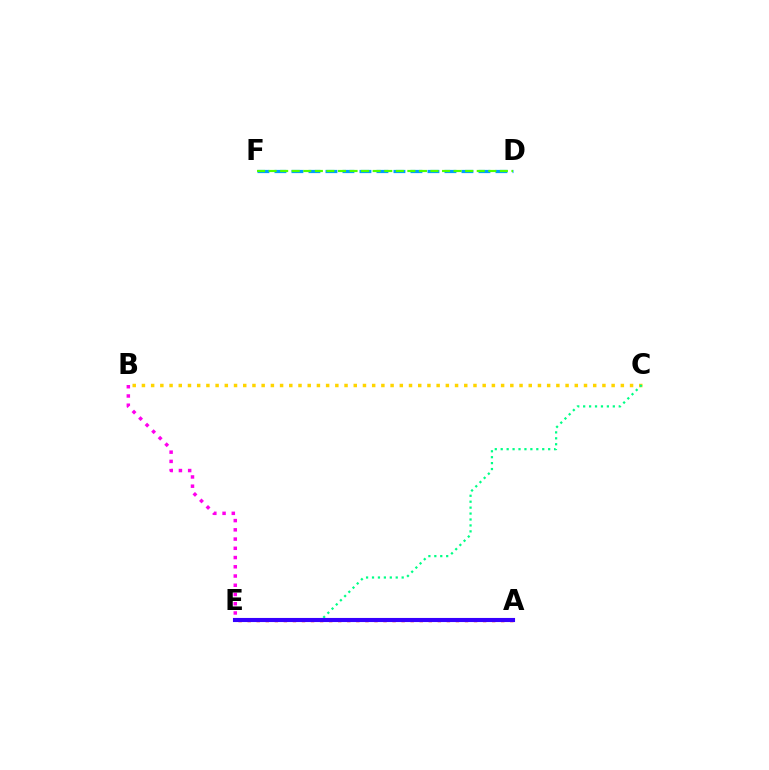{('B', 'C'): [{'color': '#ffd500', 'line_style': 'dotted', 'thickness': 2.5}], ('A', 'E'): [{'color': '#ff0000', 'line_style': 'dotted', 'thickness': 2.46}, {'color': '#3700ff', 'line_style': 'solid', 'thickness': 2.96}], ('C', 'E'): [{'color': '#00ff86', 'line_style': 'dotted', 'thickness': 1.61}], ('D', 'F'): [{'color': '#009eff', 'line_style': 'dashed', 'thickness': 2.31}, {'color': '#4fff00', 'line_style': 'dashed', 'thickness': 1.57}], ('B', 'E'): [{'color': '#ff00ed', 'line_style': 'dotted', 'thickness': 2.51}]}